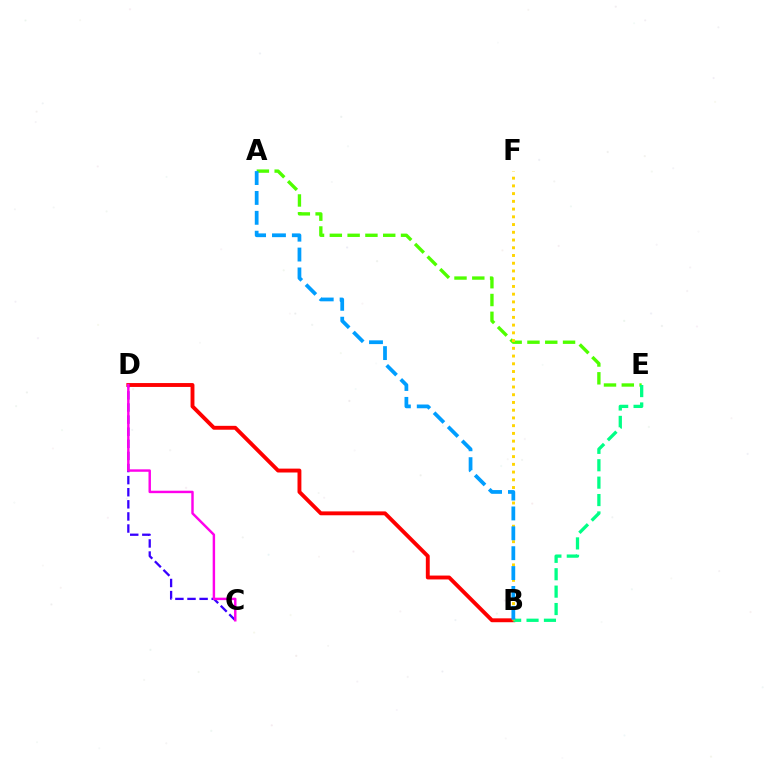{('B', 'D'): [{'color': '#ff0000', 'line_style': 'solid', 'thickness': 2.79}], ('C', 'D'): [{'color': '#3700ff', 'line_style': 'dashed', 'thickness': 1.64}, {'color': '#ff00ed', 'line_style': 'solid', 'thickness': 1.76}], ('A', 'E'): [{'color': '#4fff00', 'line_style': 'dashed', 'thickness': 2.42}], ('B', 'E'): [{'color': '#00ff86', 'line_style': 'dashed', 'thickness': 2.36}], ('B', 'F'): [{'color': '#ffd500', 'line_style': 'dotted', 'thickness': 2.1}], ('A', 'B'): [{'color': '#009eff', 'line_style': 'dashed', 'thickness': 2.7}]}